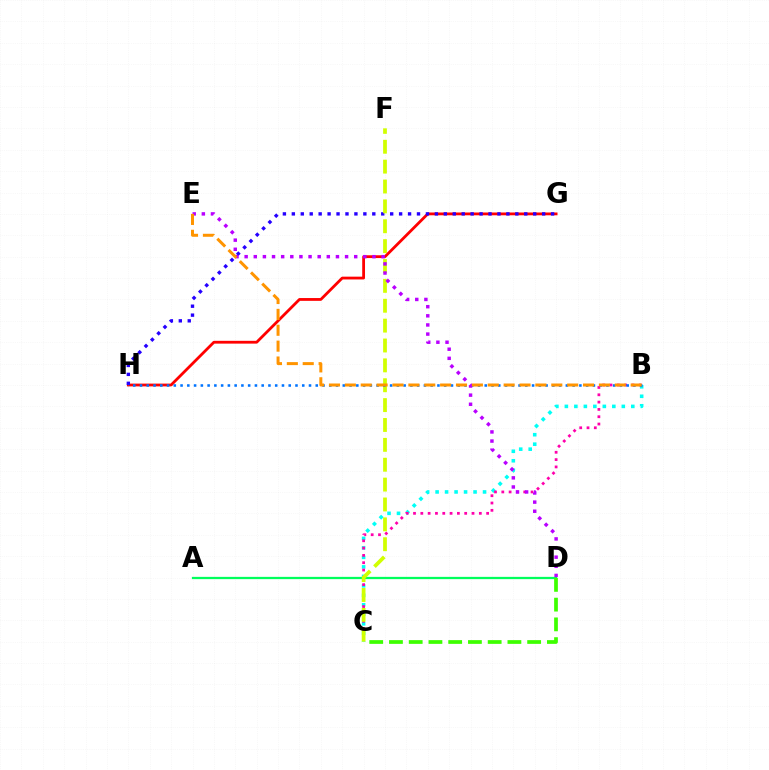{('B', 'C'): [{'color': '#00fff6', 'line_style': 'dotted', 'thickness': 2.58}, {'color': '#ff00ac', 'line_style': 'dotted', 'thickness': 1.99}], ('G', 'H'): [{'color': '#ff0000', 'line_style': 'solid', 'thickness': 2.02}, {'color': '#2500ff', 'line_style': 'dotted', 'thickness': 2.43}], ('A', 'D'): [{'color': '#00ff5c', 'line_style': 'solid', 'thickness': 1.63}], ('C', 'F'): [{'color': '#d1ff00', 'line_style': 'dashed', 'thickness': 2.7}], ('B', 'H'): [{'color': '#0074ff', 'line_style': 'dotted', 'thickness': 1.84}], ('D', 'E'): [{'color': '#b900ff', 'line_style': 'dotted', 'thickness': 2.48}], ('B', 'E'): [{'color': '#ff9400', 'line_style': 'dashed', 'thickness': 2.16}], ('C', 'D'): [{'color': '#3dff00', 'line_style': 'dashed', 'thickness': 2.68}]}